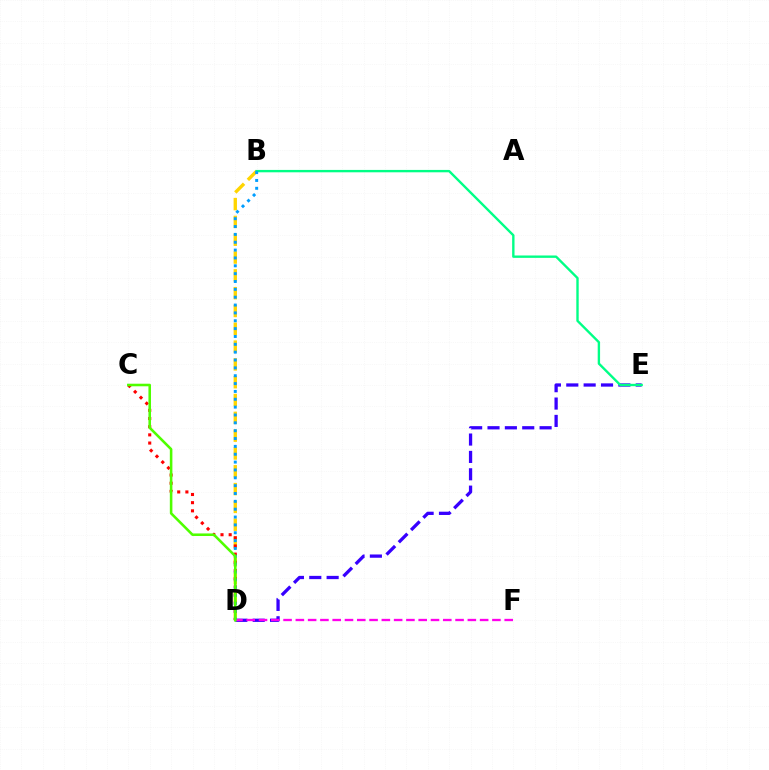{('D', 'E'): [{'color': '#3700ff', 'line_style': 'dashed', 'thickness': 2.36}], ('B', 'D'): [{'color': '#ffd500', 'line_style': 'dashed', 'thickness': 2.42}, {'color': '#009eff', 'line_style': 'dotted', 'thickness': 2.13}], ('C', 'D'): [{'color': '#ff0000', 'line_style': 'dotted', 'thickness': 2.22}, {'color': '#4fff00', 'line_style': 'solid', 'thickness': 1.85}], ('B', 'E'): [{'color': '#00ff86', 'line_style': 'solid', 'thickness': 1.71}], ('D', 'F'): [{'color': '#ff00ed', 'line_style': 'dashed', 'thickness': 1.67}]}